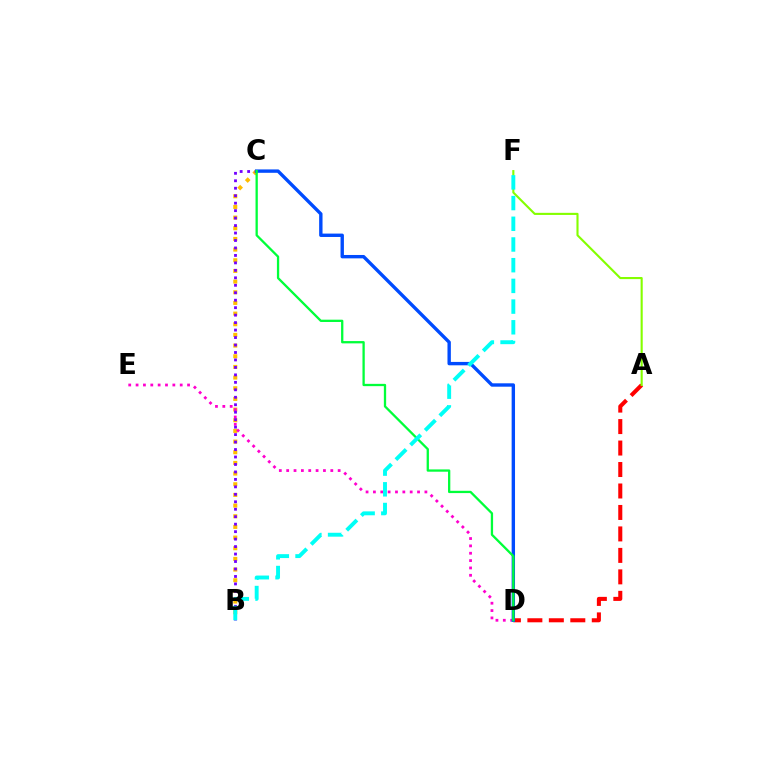{('A', 'D'): [{'color': '#ff0000', 'line_style': 'dashed', 'thickness': 2.92}], ('B', 'C'): [{'color': '#ffbd00', 'line_style': 'dotted', 'thickness': 2.9}, {'color': '#7200ff', 'line_style': 'dotted', 'thickness': 2.03}], ('D', 'E'): [{'color': '#ff00cf', 'line_style': 'dotted', 'thickness': 2.0}], ('A', 'F'): [{'color': '#84ff00', 'line_style': 'solid', 'thickness': 1.52}], ('C', 'D'): [{'color': '#004bff', 'line_style': 'solid', 'thickness': 2.44}, {'color': '#00ff39', 'line_style': 'solid', 'thickness': 1.65}], ('B', 'F'): [{'color': '#00fff6', 'line_style': 'dashed', 'thickness': 2.81}]}